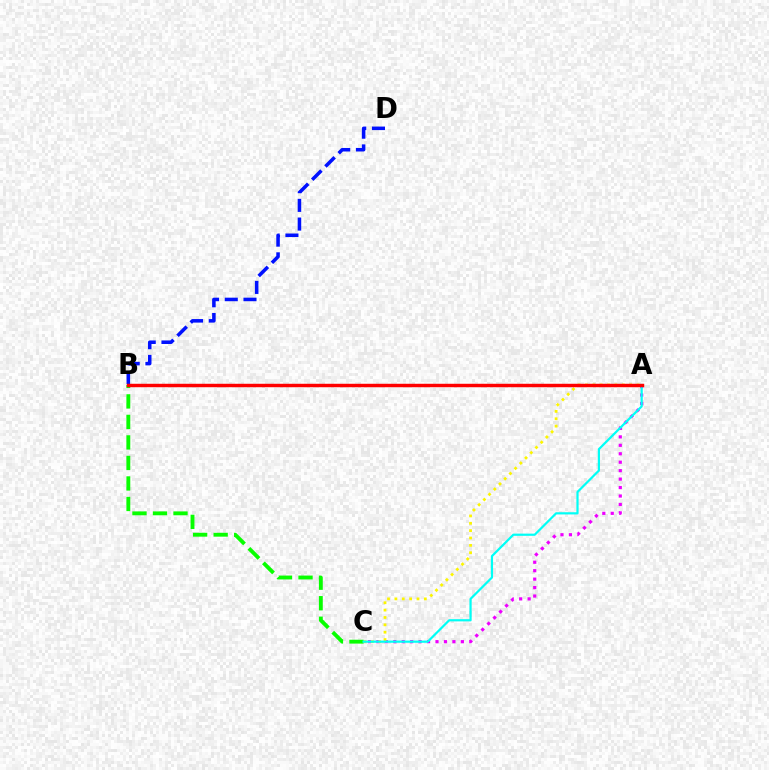{('A', 'C'): [{'color': '#ee00ff', 'line_style': 'dotted', 'thickness': 2.3}, {'color': '#fcf500', 'line_style': 'dotted', 'thickness': 2.0}, {'color': '#00fff6', 'line_style': 'solid', 'thickness': 1.59}], ('B', 'C'): [{'color': '#08ff00', 'line_style': 'dashed', 'thickness': 2.79}], ('B', 'D'): [{'color': '#0010ff', 'line_style': 'dashed', 'thickness': 2.54}], ('A', 'B'): [{'color': '#ff0000', 'line_style': 'solid', 'thickness': 2.48}]}